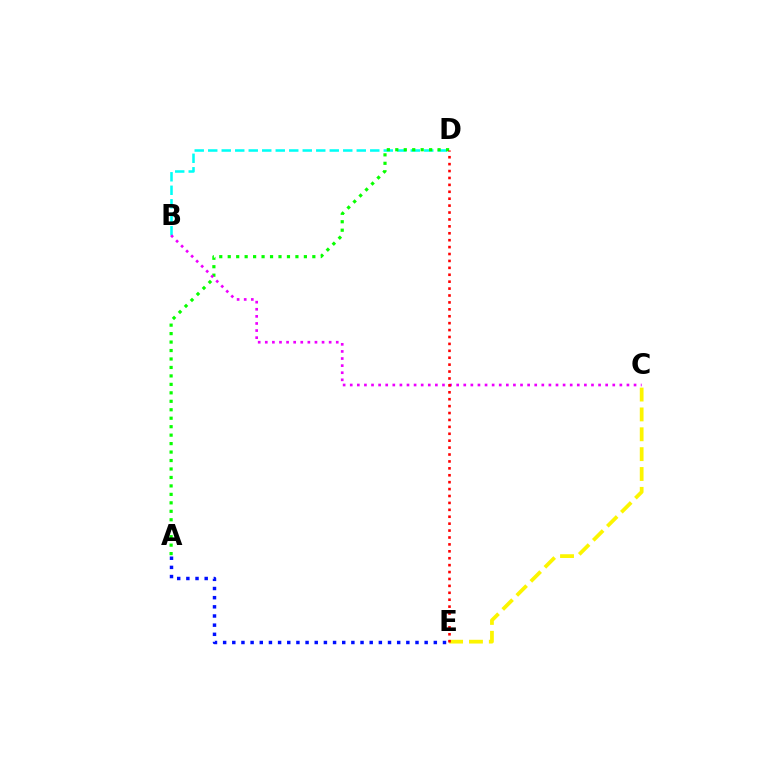{('C', 'E'): [{'color': '#fcf500', 'line_style': 'dashed', 'thickness': 2.7}], ('B', 'D'): [{'color': '#00fff6', 'line_style': 'dashed', 'thickness': 1.83}], ('A', 'E'): [{'color': '#0010ff', 'line_style': 'dotted', 'thickness': 2.49}], ('A', 'D'): [{'color': '#08ff00', 'line_style': 'dotted', 'thickness': 2.3}], ('B', 'C'): [{'color': '#ee00ff', 'line_style': 'dotted', 'thickness': 1.93}], ('D', 'E'): [{'color': '#ff0000', 'line_style': 'dotted', 'thickness': 1.88}]}